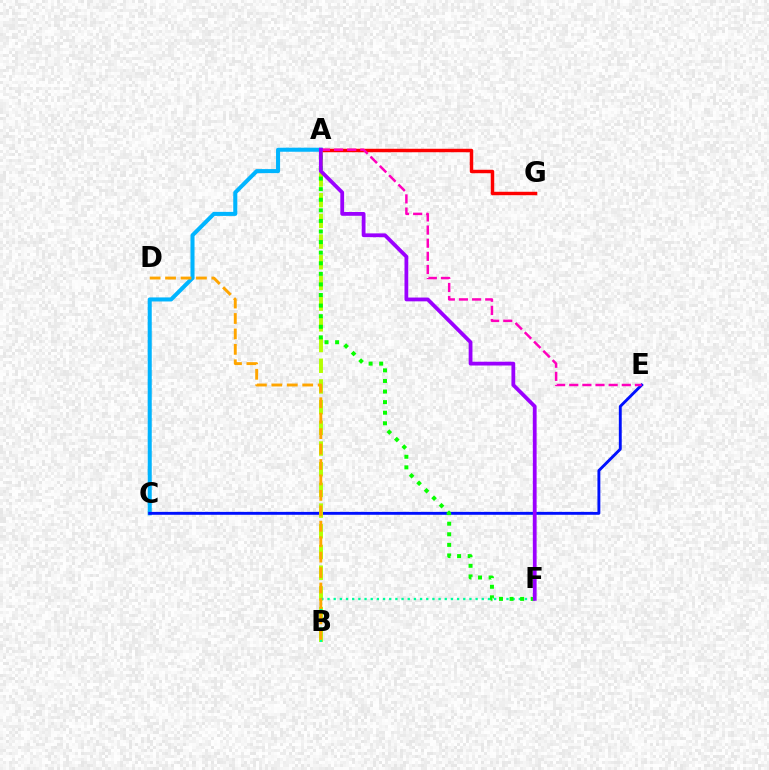{('A', 'C'): [{'color': '#00b5ff', 'line_style': 'solid', 'thickness': 2.91}], ('C', 'E'): [{'color': '#0010ff', 'line_style': 'solid', 'thickness': 2.08}], ('A', 'G'): [{'color': '#ff0000', 'line_style': 'solid', 'thickness': 2.49}], ('A', 'E'): [{'color': '#ff00bd', 'line_style': 'dashed', 'thickness': 1.78}], ('A', 'B'): [{'color': '#b3ff00', 'line_style': 'dashed', 'thickness': 2.81}], ('B', 'F'): [{'color': '#00ff9d', 'line_style': 'dotted', 'thickness': 1.68}], ('B', 'D'): [{'color': '#ffa500', 'line_style': 'dashed', 'thickness': 2.1}], ('A', 'F'): [{'color': '#08ff00', 'line_style': 'dotted', 'thickness': 2.88}, {'color': '#9b00ff', 'line_style': 'solid', 'thickness': 2.73}]}